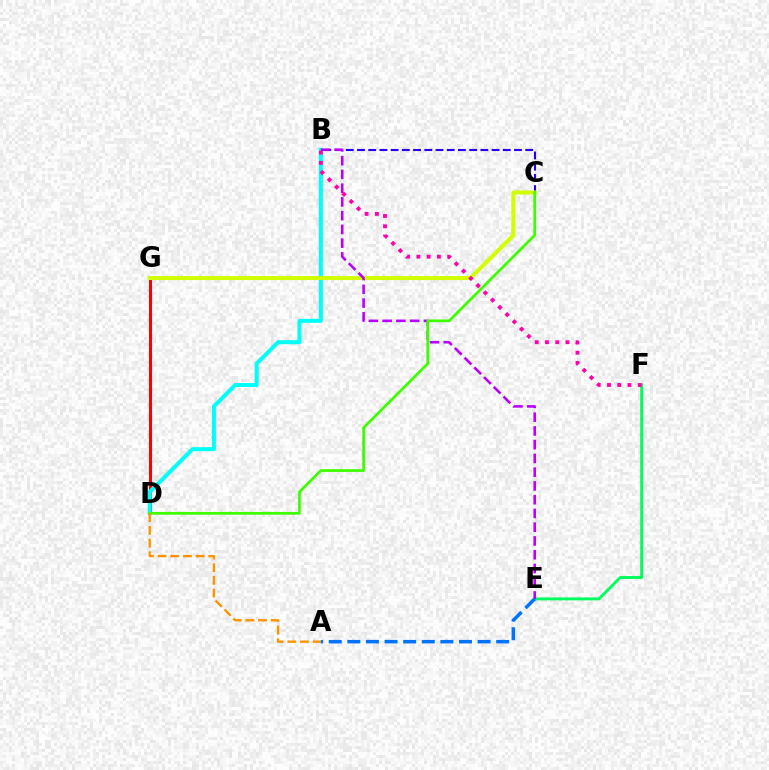{('B', 'C'): [{'color': '#2500ff', 'line_style': 'dashed', 'thickness': 1.52}], ('D', 'G'): [{'color': '#ff0000', 'line_style': 'solid', 'thickness': 2.19}], ('B', 'D'): [{'color': '#00fff6', 'line_style': 'solid', 'thickness': 2.89}], ('C', 'G'): [{'color': '#d1ff00', 'line_style': 'solid', 'thickness': 2.89}], ('E', 'F'): [{'color': '#00ff5c', 'line_style': 'solid', 'thickness': 2.11}], ('B', 'E'): [{'color': '#b900ff', 'line_style': 'dashed', 'thickness': 1.87}], ('C', 'D'): [{'color': '#3dff00', 'line_style': 'solid', 'thickness': 1.98}], ('A', 'D'): [{'color': '#ff9400', 'line_style': 'dashed', 'thickness': 1.72}], ('B', 'F'): [{'color': '#ff00ac', 'line_style': 'dotted', 'thickness': 2.79}], ('A', 'E'): [{'color': '#0074ff', 'line_style': 'dashed', 'thickness': 2.53}]}